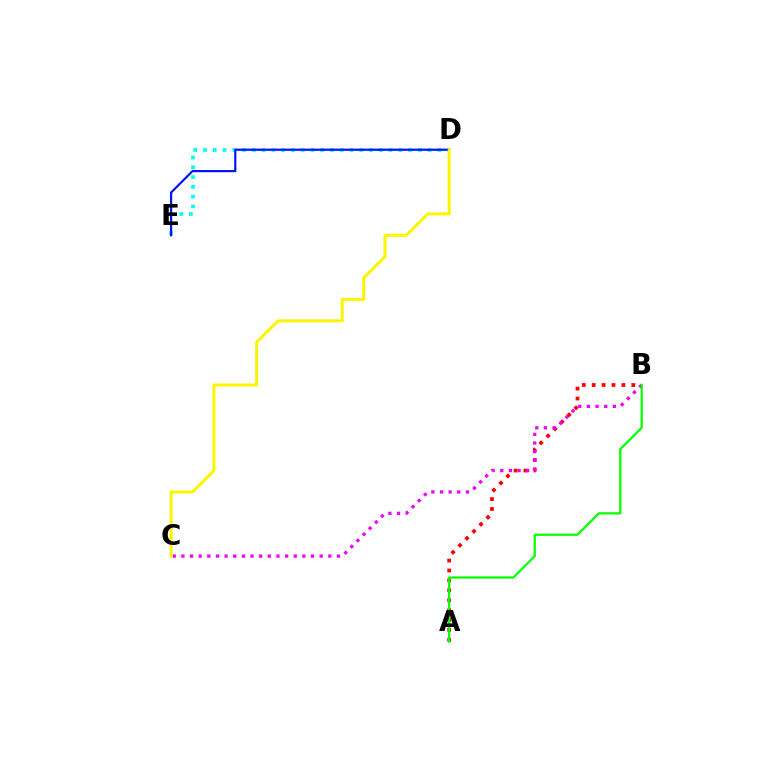{('D', 'E'): [{'color': '#00fff6', 'line_style': 'dotted', 'thickness': 2.65}, {'color': '#0010ff', 'line_style': 'solid', 'thickness': 1.57}], ('A', 'B'): [{'color': '#ff0000', 'line_style': 'dotted', 'thickness': 2.69}, {'color': '#08ff00', 'line_style': 'solid', 'thickness': 1.62}], ('B', 'C'): [{'color': '#ee00ff', 'line_style': 'dotted', 'thickness': 2.35}], ('C', 'D'): [{'color': '#fcf500', 'line_style': 'solid', 'thickness': 2.16}]}